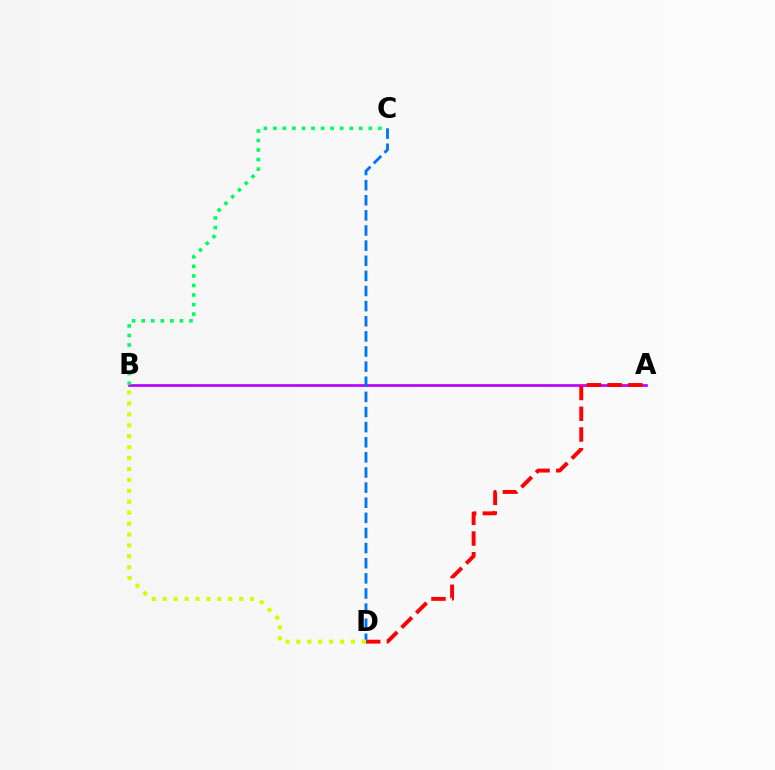{('A', 'B'): [{'color': '#b900ff', 'line_style': 'solid', 'thickness': 1.94}], ('B', 'C'): [{'color': '#00ff5c', 'line_style': 'dotted', 'thickness': 2.59}], ('A', 'D'): [{'color': '#ff0000', 'line_style': 'dashed', 'thickness': 2.82}], ('C', 'D'): [{'color': '#0074ff', 'line_style': 'dashed', 'thickness': 2.05}], ('B', 'D'): [{'color': '#d1ff00', 'line_style': 'dotted', 'thickness': 2.97}]}